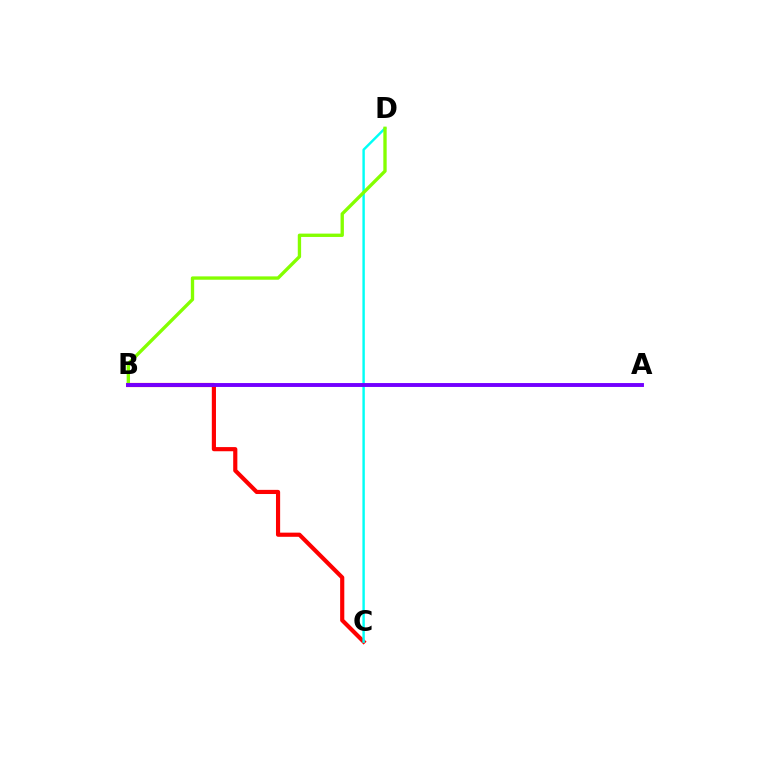{('B', 'C'): [{'color': '#ff0000', 'line_style': 'solid', 'thickness': 2.99}], ('C', 'D'): [{'color': '#00fff6', 'line_style': 'solid', 'thickness': 1.75}], ('B', 'D'): [{'color': '#84ff00', 'line_style': 'solid', 'thickness': 2.41}], ('A', 'B'): [{'color': '#7200ff', 'line_style': 'solid', 'thickness': 2.81}]}